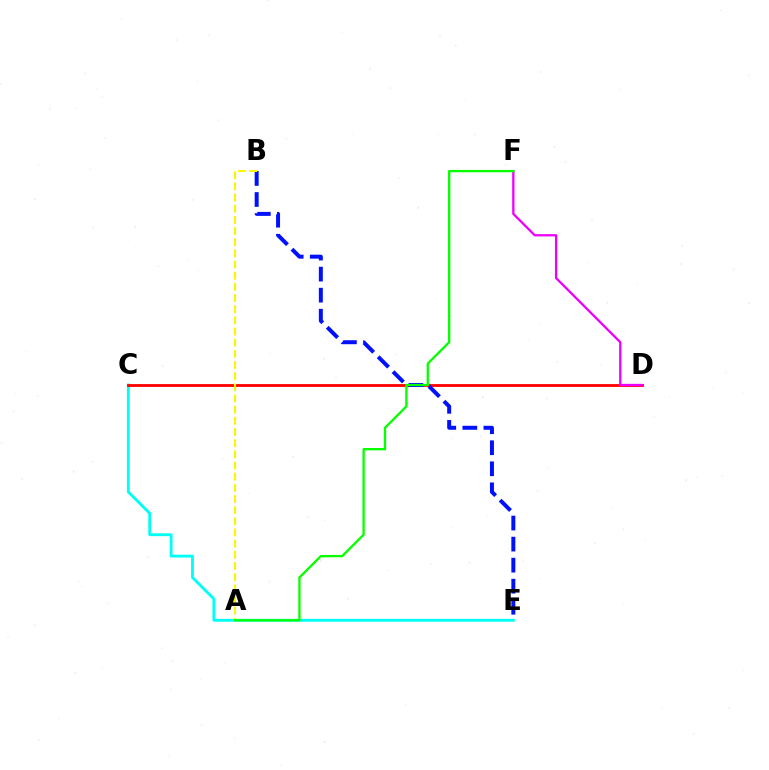{('C', 'E'): [{'color': '#00fff6', 'line_style': 'solid', 'thickness': 2.07}], ('C', 'D'): [{'color': '#ff0000', 'line_style': 'solid', 'thickness': 2.02}], ('D', 'F'): [{'color': '#ee00ff', 'line_style': 'solid', 'thickness': 1.65}], ('B', 'E'): [{'color': '#0010ff', 'line_style': 'dashed', 'thickness': 2.86}], ('A', 'B'): [{'color': '#fcf500', 'line_style': 'dashed', 'thickness': 1.52}], ('A', 'F'): [{'color': '#08ff00', 'line_style': 'solid', 'thickness': 1.67}]}